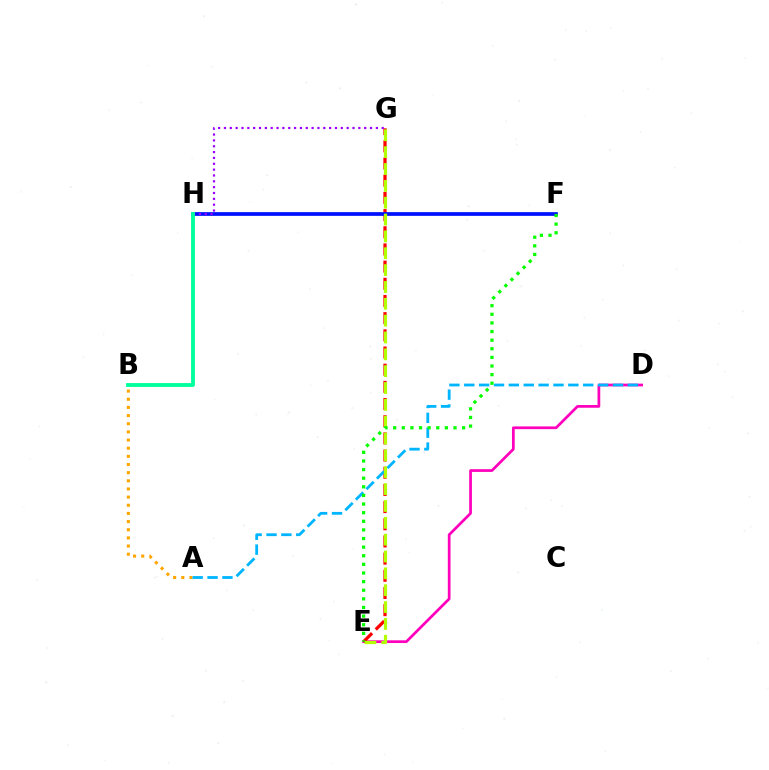{('D', 'E'): [{'color': '#ff00bd', 'line_style': 'solid', 'thickness': 1.96}], ('E', 'G'): [{'color': '#ff0000', 'line_style': 'dashed', 'thickness': 2.33}, {'color': '#b3ff00', 'line_style': 'dashed', 'thickness': 2.29}], ('A', 'B'): [{'color': '#ffa500', 'line_style': 'dotted', 'thickness': 2.22}], ('A', 'D'): [{'color': '#00b5ff', 'line_style': 'dashed', 'thickness': 2.02}], ('F', 'H'): [{'color': '#0010ff', 'line_style': 'solid', 'thickness': 2.68}], ('E', 'F'): [{'color': '#08ff00', 'line_style': 'dotted', 'thickness': 2.34}], ('G', 'H'): [{'color': '#9b00ff', 'line_style': 'dotted', 'thickness': 1.59}], ('B', 'H'): [{'color': '#00ff9d', 'line_style': 'solid', 'thickness': 2.78}]}